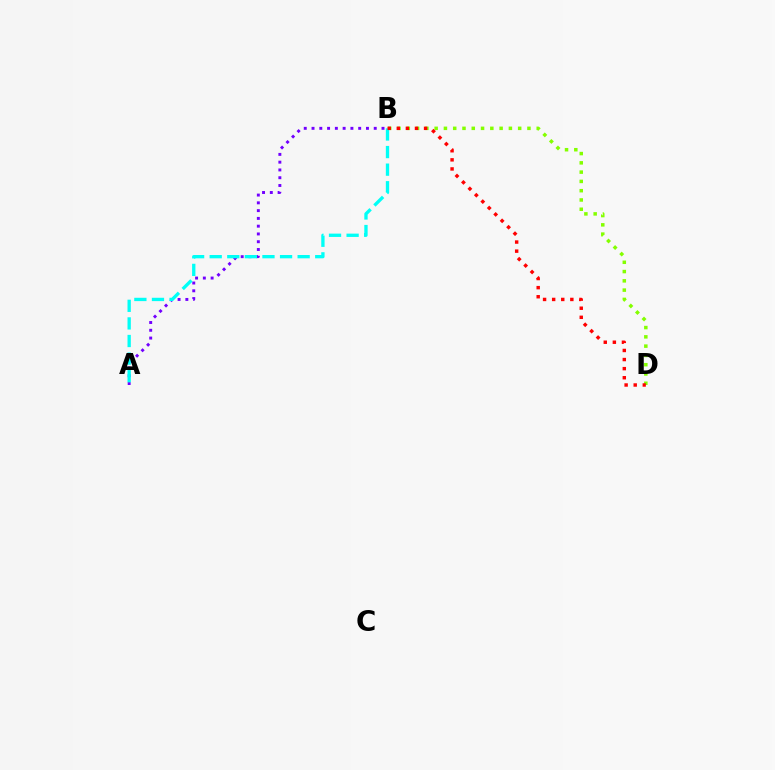{('B', 'D'): [{'color': '#84ff00', 'line_style': 'dotted', 'thickness': 2.52}, {'color': '#ff0000', 'line_style': 'dotted', 'thickness': 2.47}], ('A', 'B'): [{'color': '#7200ff', 'line_style': 'dotted', 'thickness': 2.11}, {'color': '#00fff6', 'line_style': 'dashed', 'thickness': 2.39}]}